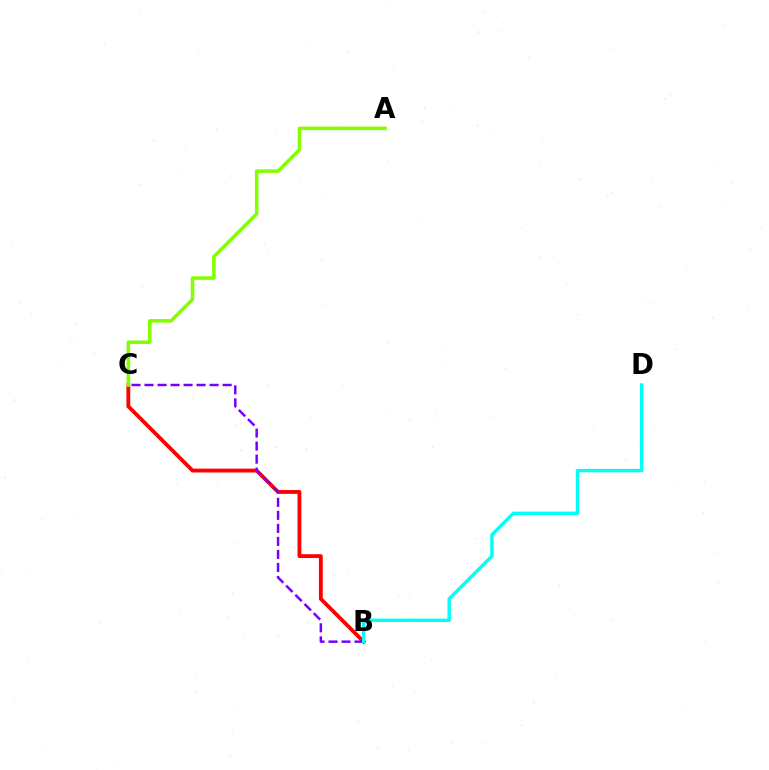{('B', 'C'): [{'color': '#ff0000', 'line_style': 'solid', 'thickness': 2.76}, {'color': '#7200ff', 'line_style': 'dashed', 'thickness': 1.77}], ('B', 'D'): [{'color': '#00fff6', 'line_style': 'solid', 'thickness': 2.46}], ('A', 'C'): [{'color': '#84ff00', 'line_style': 'solid', 'thickness': 2.56}]}